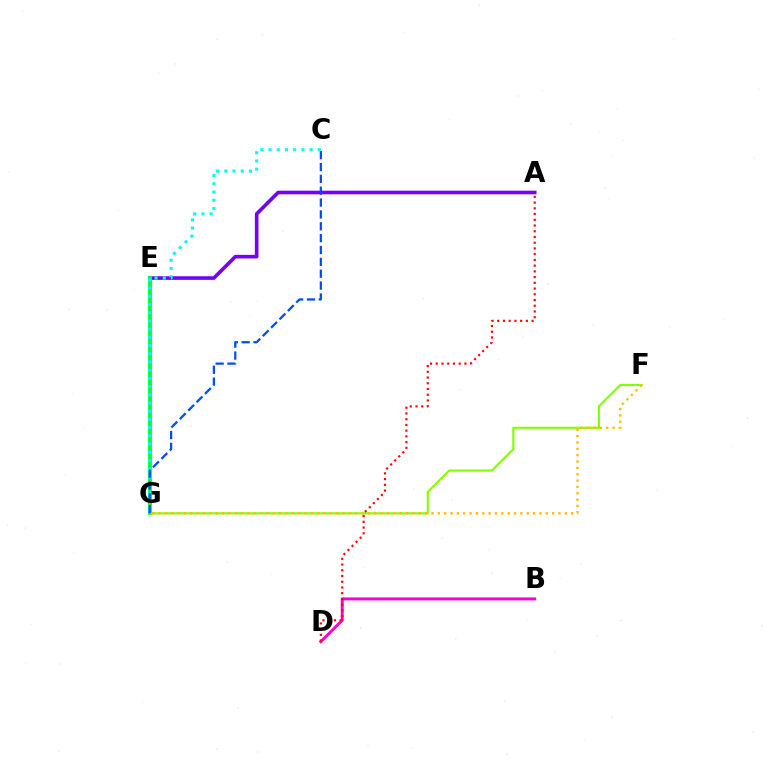{('A', 'E'): [{'color': '#7200ff', 'line_style': 'solid', 'thickness': 2.6}], ('B', 'D'): [{'color': '#ff00cf', 'line_style': 'solid', 'thickness': 2.12}], ('E', 'G'): [{'color': '#00ff39', 'line_style': 'solid', 'thickness': 2.78}], ('C', 'G'): [{'color': '#00fff6', 'line_style': 'dotted', 'thickness': 2.23}, {'color': '#004bff', 'line_style': 'dashed', 'thickness': 1.61}], ('F', 'G'): [{'color': '#84ff00', 'line_style': 'solid', 'thickness': 1.55}, {'color': '#ffbd00', 'line_style': 'dotted', 'thickness': 1.72}], ('A', 'D'): [{'color': '#ff0000', 'line_style': 'dotted', 'thickness': 1.56}]}